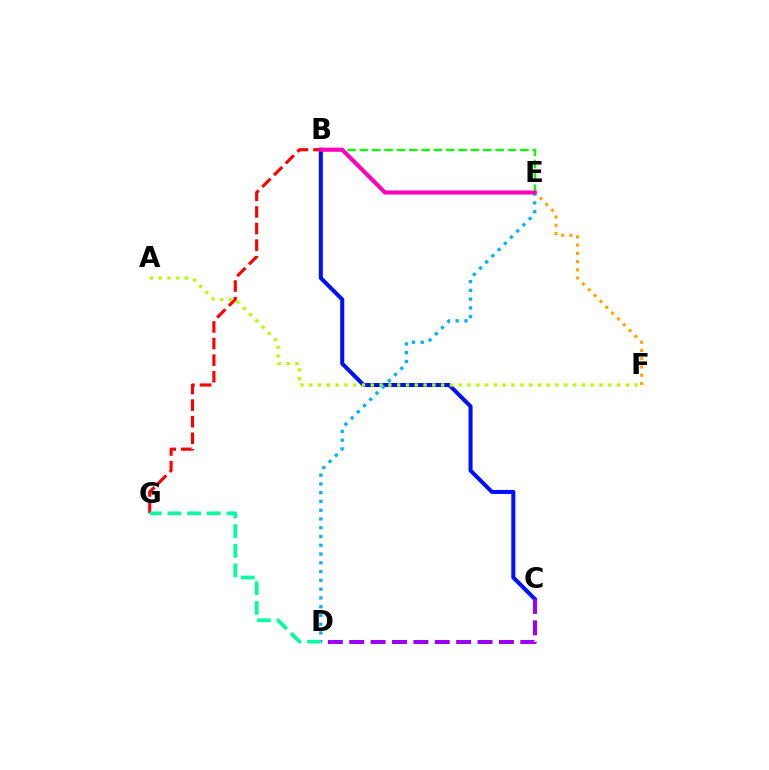{('E', 'F'): [{'color': '#ffa500', 'line_style': 'dotted', 'thickness': 2.24}], ('B', 'G'): [{'color': '#ff0000', 'line_style': 'dashed', 'thickness': 2.25}], ('B', 'C'): [{'color': '#0010ff', 'line_style': 'solid', 'thickness': 2.91}], ('D', 'E'): [{'color': '#00b5ff', 'line_style': 'dotted', 'thickness': 2.38}], ('A', 'F'): [{'color': '#b3ff00', 'line_style': 'dotted', 'thickness': 2.39}], ('D', 'G'): [{'color': '#00ff9d', 'line_style': 'dashed', 'thickness': 2.67}], ('C', 'D'): [{'color': '#9b00ff', 'line_style': 'dashed', 'thickness': 2.9}], ('B', 'E'): [{'color': '#08ff00', 'line_style': 'dashed', 'thickness': 1.68}, {'color': '#ff00bd', 'line_style': 'solid', 'thickness': 2.94}]}